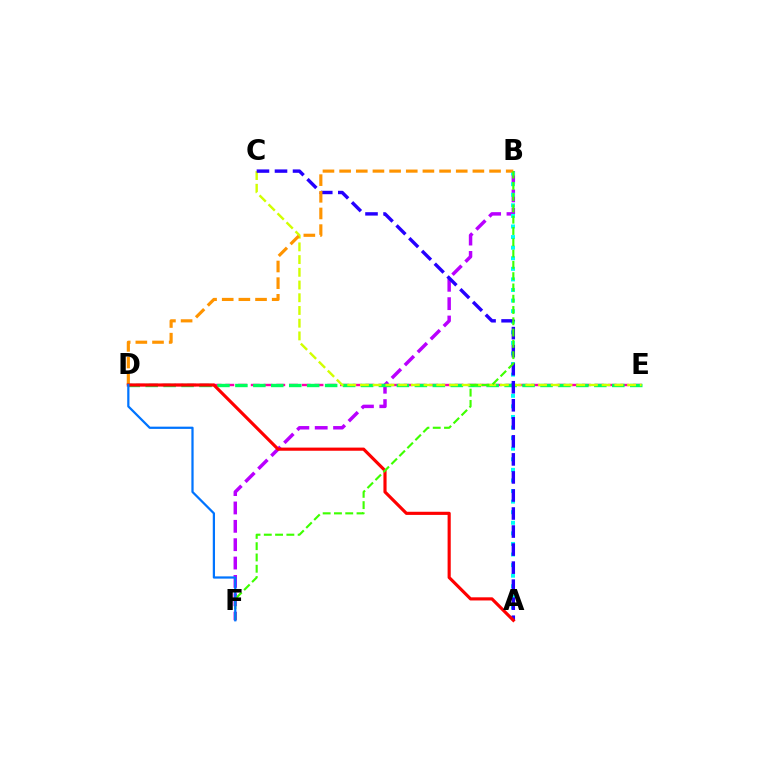{('D', 'E'): [{'color': '#ff00ac', 'line_style': 'dashed', 'thickness': 1.73}, {'color': '#00ff5c', 'line_style': 'dashed', 'thickness': 2.44}], ('B', 'F'): [{'color': '#b900ff', 'line_style': 'dashed', 'thickness': 2.49}, {'color': '#3dff00', 'line_style': 'dashed', 'thickness': 1.53}], ('A', 'B'): [{'color': '#00fff6', 'line_style': 'dotted', 'thickness': 2.87}], ('C', 'E'): [{'color': '#d1ff00', 'line_style': 'dashed', 'thickness': 1.73}], ('A', 'C'): [{'color': '#2500ff', 'line_style': 'dashed', 'thickness': 2.45}], ('B', 'D'): [{'color': '#ff9400', 'line_style': 'dashed', 'thickness': 2.26}], ('A', 'D'): [{'color': '#ff0000', 'line_style': 'solid', 'thickness': 2.27}], ('D', 'F'): [{'color': '#0074ff', 'line_style': 'solid', 'thickness': 1.61}]}